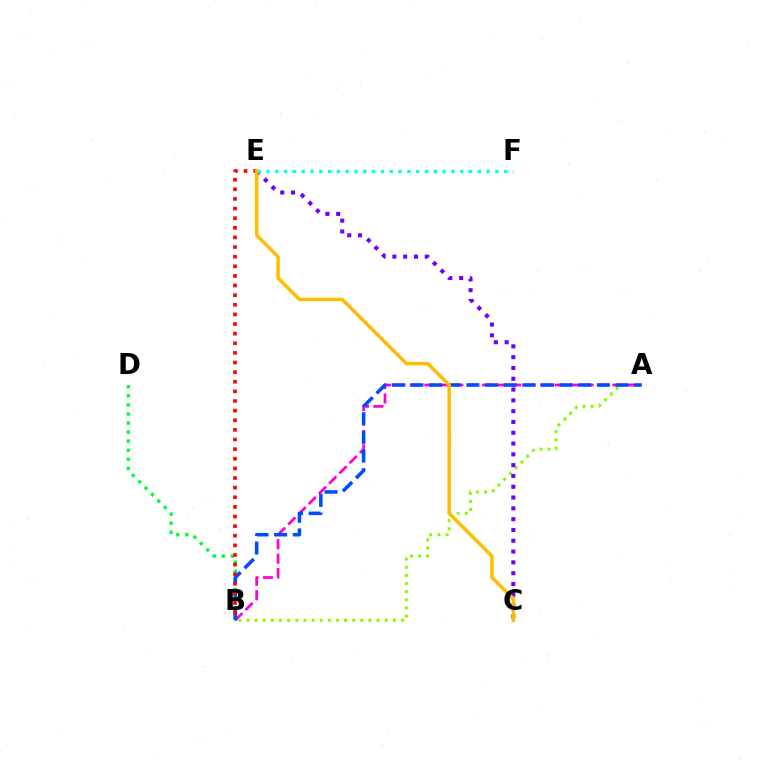{('B', 'D'): [{'color': '#00ff39', 'line_style': 'dotted', 'thickness': 2.46}], ('A', 'B'): [{'color': '#84ff00', 'line_style': 'dotted', 'thickness': 2.21}, {'color': '#ff00cf', 'line_style': 'dashed', 'thickness': 1.97}, {'color': '#004bff', 'line_style': 'dashed', 'thickness': 2.53}], ('C', 'E'): [{'color': '#7200ff', 'line_style': 'dotted', 'thickness': 2.93}, {'color': '#ffbd00', 'line_style': 'solid', 'thickness': 2.52}], ('E', 'F'): [{'color': '#00fff6', 'line_style': 'dotted', 'thickness': 2.39}], ('B', 'E'): [{'color': '#ff0000', 'line_style': 'dotted', 'thickness': 2.61}]}